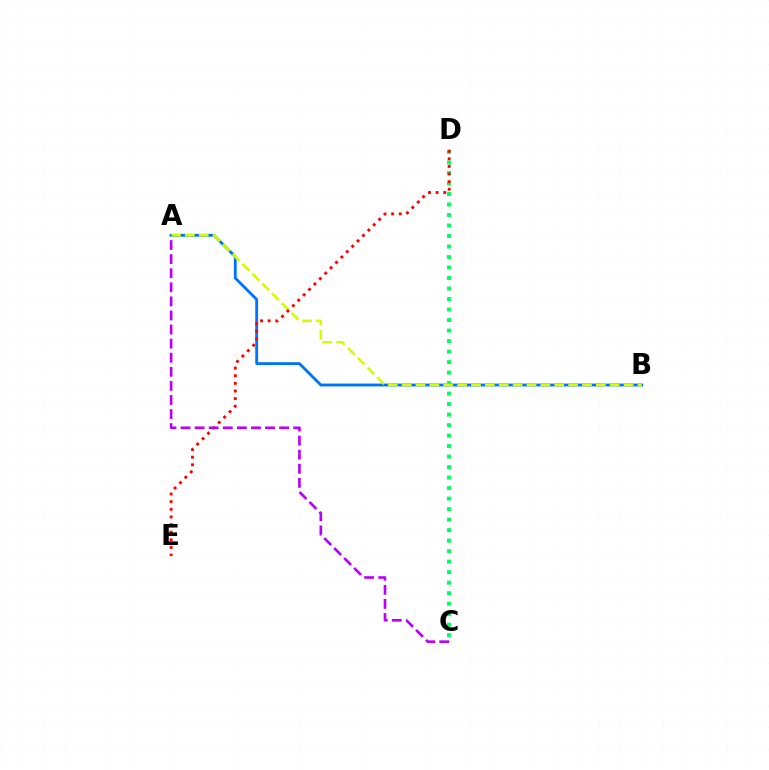{('A', 'B'): [{'color': '#0074ff', 'line_style': 'solid', 'thickness': 2.05}, {'color': '#d1ff00', 'line_style': 'dashed', 'thickness': 1.88}], ('C', 'D'): [{'color': '#00ff5c', 'line_style': 'dotted', 'thickness': 2.85}], ('D', 'E'): [{'color': '#ff0000', 'line_style': 'dotted', 'thickness': 2.07}], ('A', 'C'): [{'color': '#b900ff', 'line_style': 'dashed', 'thickness': 1.91}]}